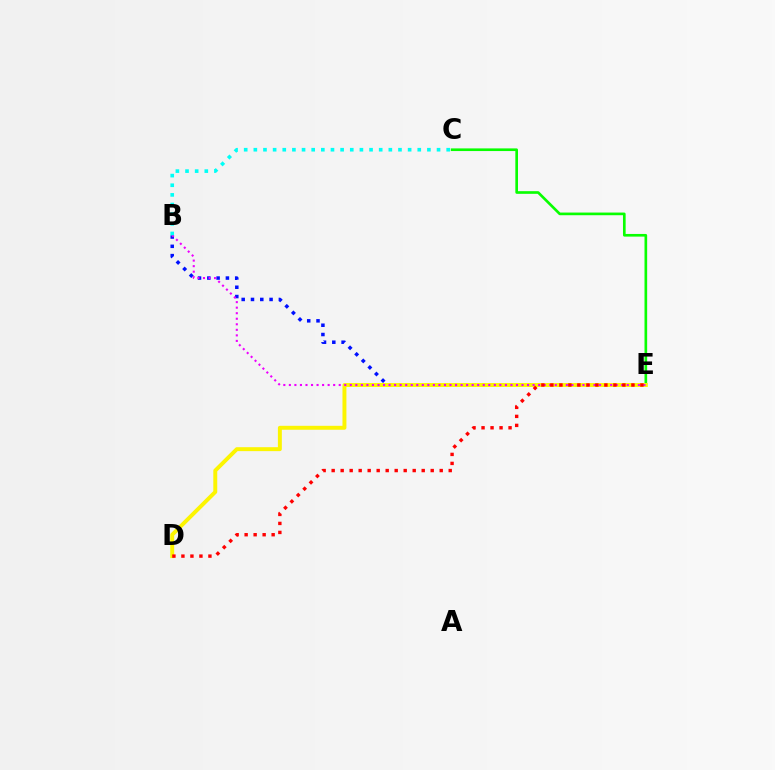{('C', 'E'): [{'color': '#08ff00', 'line_style': 'solid', 'thickness': 1.91}], ('B', 'E'): [{'color': '#0010ff', 'line_style': 'dotted', 'thickness': 2.53}, {'color': '#ee00ff', 'line_style': 'dotted', 'thickness': 1.51}], ('D', 'E'): [{'color': '#fcf500', 'line_style': 'solid', 'thickness': 2.84}, {'color': '#ff0000', 'line_style': 'dotted', 'thickness': 2.45}], ('B', 'C'): [{'color': '#00fff6', 'line_style': 'dotted', 'thickness': 2.62}]}